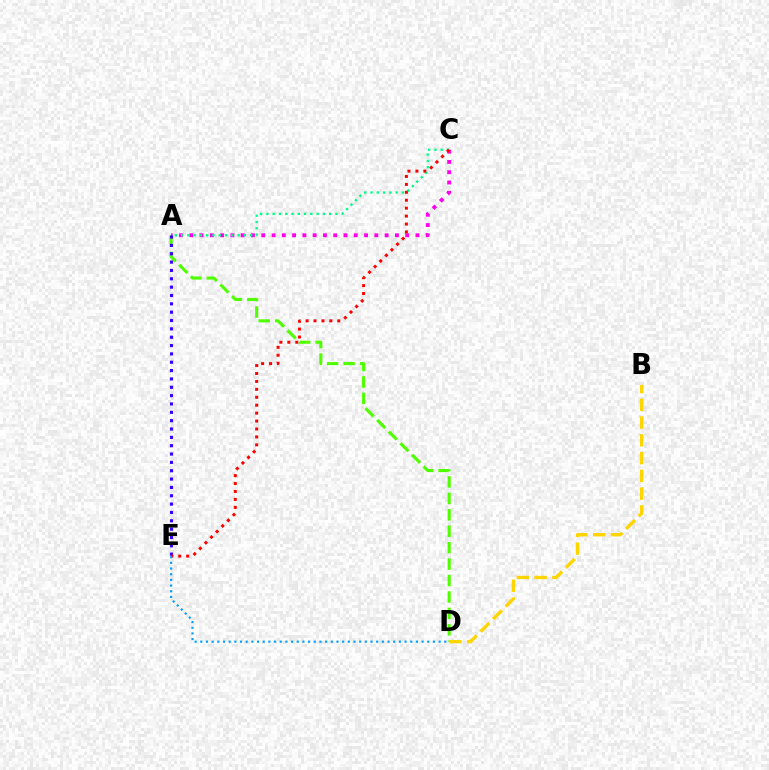{('A', 'D'): [{'color': '#4fff00', 'line_style': 'dashed', 'thickness': 2.23}], ('A', 'C'): [{'color': '#ff00ed', 'line_style': 'dotted', 'thickness': 2.79}, {'color': '#00ff86', 'line_style': 'dotted', 'thickness': 1.71}], ('B', 'D'): [{'color': '#ffd500', 'line_style': 'dashed', 'thickness': 2.41}], ('A', 'E'): [{'color': '#3700ff', 'line_style': 'dotted', 'thickness': 2.27}], ('C', 'E'): [{'color': '#ff0000', 'line_style': 'dotted', 'thickness': 2.15}], ('D', 'E'): [{'color': '#009eff', 'line_style': 'dotted', 'thickness': 1.54}]}